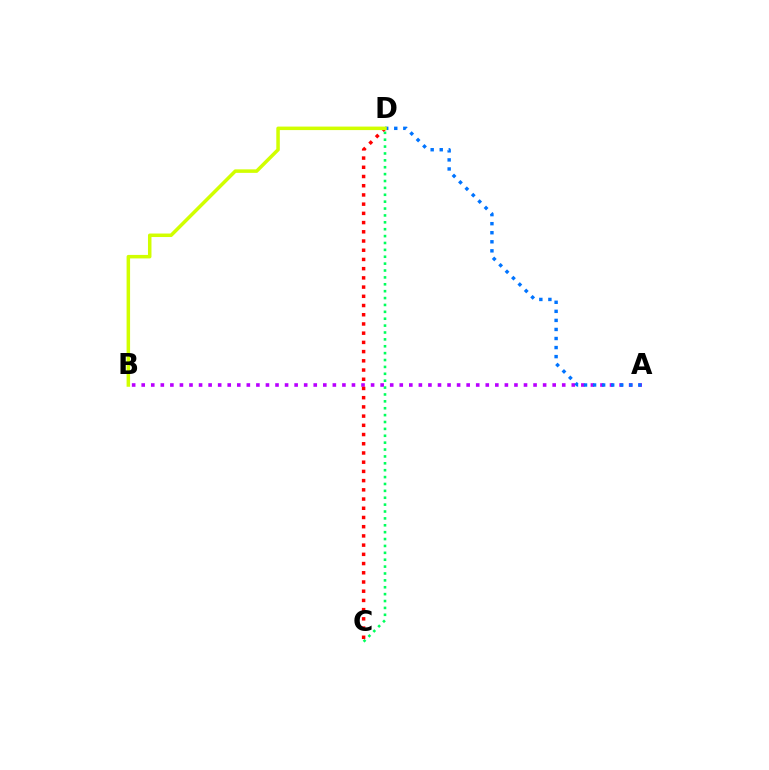{('A', 'B'): [{'color': '#b900ff', 'line_style': 'dotted', 'thickness': 2.6}], ('C', 'D'): [{'color': '#00ff5c', 'line_style': 'dotted', 'thickness': 1.87}, {'color': '#ff0000', 'line_style': 'dotted', 'thickness': 2.5}], ('A', 'D'): [{'color': '#0074ff', 'line_style': 'dotted', 'thickness': 2.46}], ('B', 'D'): [{'color': '#d1ff00', 'line_style': 'solid', 'thickness': 2.52}]}